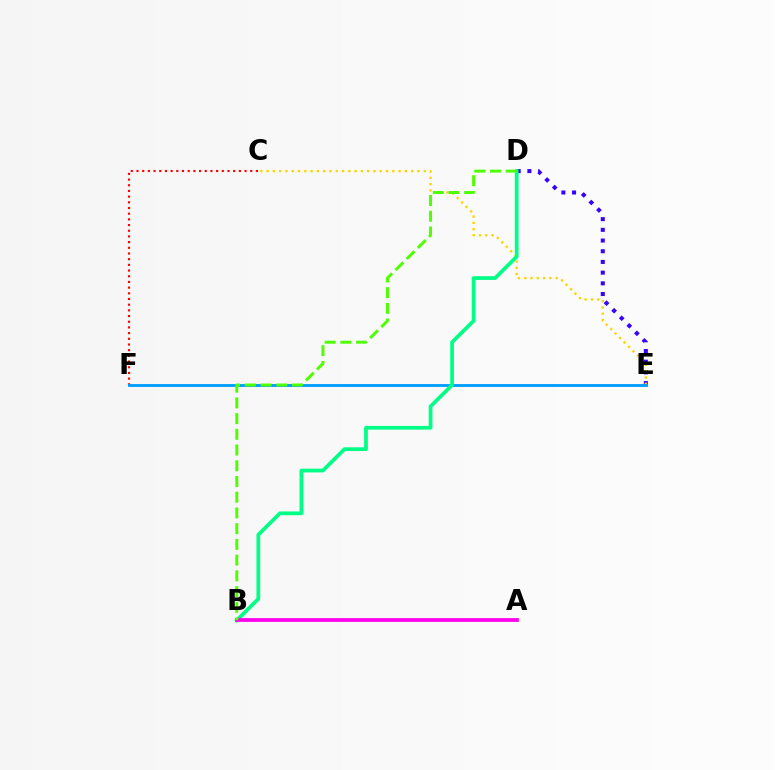{('D', 'E'): [{'color': '#3700ff', 'line_style': 'dotted', 'thickness': 2.91}], ('C', 'F'): [{'color': '#ff0000', 'line_style': 'dotted', 'thickness': 1.55}], ('C', 'E'): [{'color': '#ffd500', 'line_style': 'dotted', 'thickness': 1.71}], ('E', 'F'): [{'color': '#009eff', 'line_style': 'solid', 'thickness': 2.06}], ('B', 'D'): [{'color': '#00ff86', 'line_style': 'solid', 'thickness': 2.7}, {'color': '#4fff00', 'line_style': 'dashed', 'thickness': 2.14}], ('A', 'B'): [{'color': '#ff00ed', 'line_style': 'solid', 'thickness': 2.71}]}